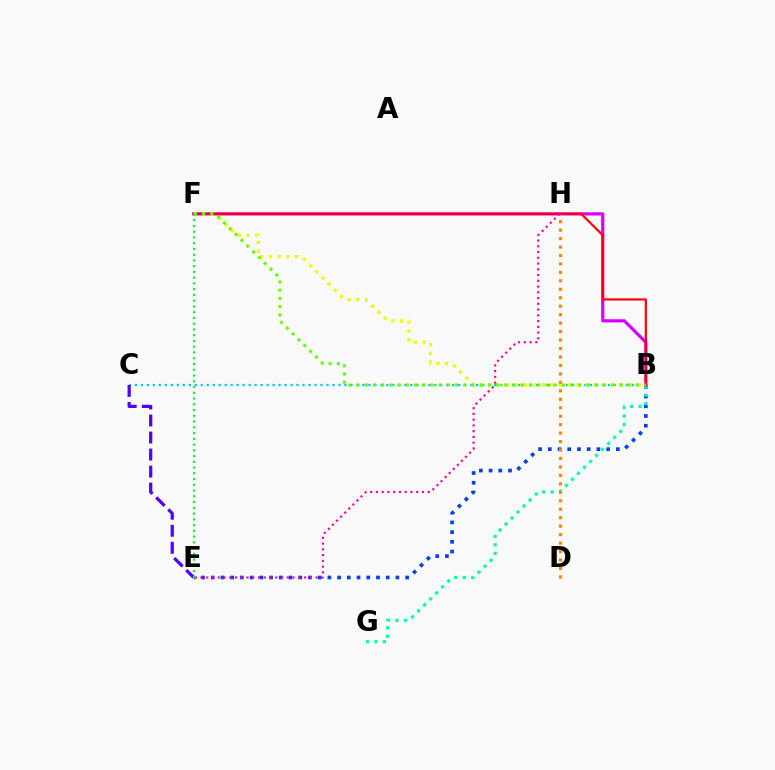{('B', 'E'): [{'color': '#003fff', 'line_style': 'dotted', 'thickness': 2.64}], ('B', 'C'): [{'color': '#00c7ff', 'line_style': 'dotted', 'thickness': 1.63}], ('B', 'G'): [{'color': '#00ffaf', 'line_style': 'dotted', 'thickness': 2.31}], ('B', 'F'): [{'color': '#d600ff', 'line_style': 'solid', 'thickness': 2.3}, {'color': '#eeff00', 'line_style': 'dotted', 'thickness': 2.38}, {'color': '#ff0000', 'line_style': 'solid', 'thickness': 1.58}, {'color': '#66ff00', 'line_style': 'dotted', 'thickness': 2.23}], ('C', 'E'): [{'color': '#4f00ff', 'line_style': 'dashed', 'thickness': 2.31}], ('E', 'H'): [{'color': '#ff00a0', 'line_style': 'dotted', 'thickness': 1.56}], ('E', 'F'): [{'color': '#00ff27', 'line_style': 'dotted', 'thickness': 1.56}], ('D', 'H'): [{'color': '#ff8800', 'line_style': 'dotted', 'thickness': 2.3}]}